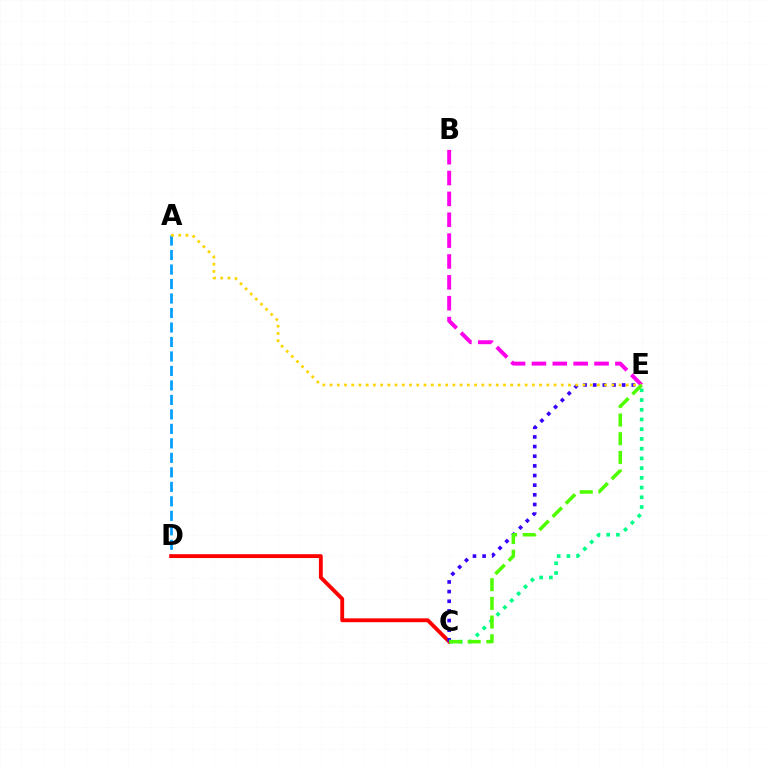{('A', 'D'): [{'color': '#009eff', 'line_style': 'dashed', 'thickness': 1.97}], ('C', 'D'): [{'color': '#ff0000', 'line_style': 'solid', 'thickness': 2.77}], ('C', 'E'): [{'color': '#3700ff', 'line_style': 'dotted', 'thickness': 2.62}, {'color': '#00ff86', 'line_style': 'dotted', 'thickness': 2.64}, {'color': '#4fff00', 'line_style': 'dashed', 'thickness': 2.54}], ('B', 'E'): [{'color': '#ff00ed', 'line_style': 'dashed', 'thickness': 2.83}], ('A', 'E'): [{'color': '#ffd500', 'line_style': 'dotted', 'thickness': 1.96}]}